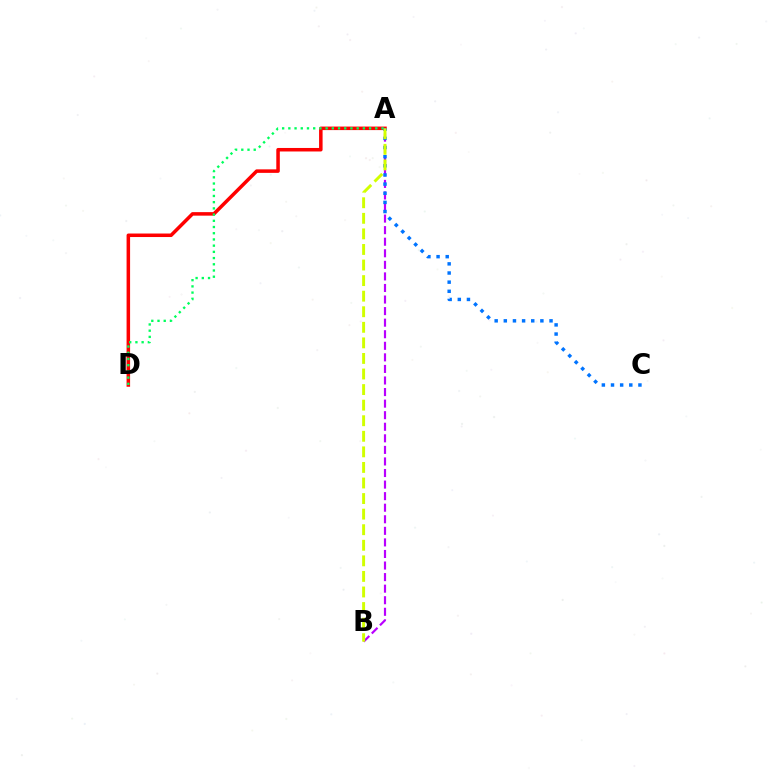{('A', 'D'): [{'color': '#ff0000', 'line_style': 'solid', 'thickness': 2.53}, {'color': '#00ff5c', 'line_style': 'dotted', 'thickness': 1.69}], ('A', 'B'): [{'color': '#b900ff', 'line_style': 'dashed', 'thickness': 1.57}, {'color': '#d1ff00', 'line_style': 'dashed', 'thickness': 2.12}], ('A', 'C'): [{'color': '#0074ff', 'line_style': 'dotted', 'thickness': 2.48}]}